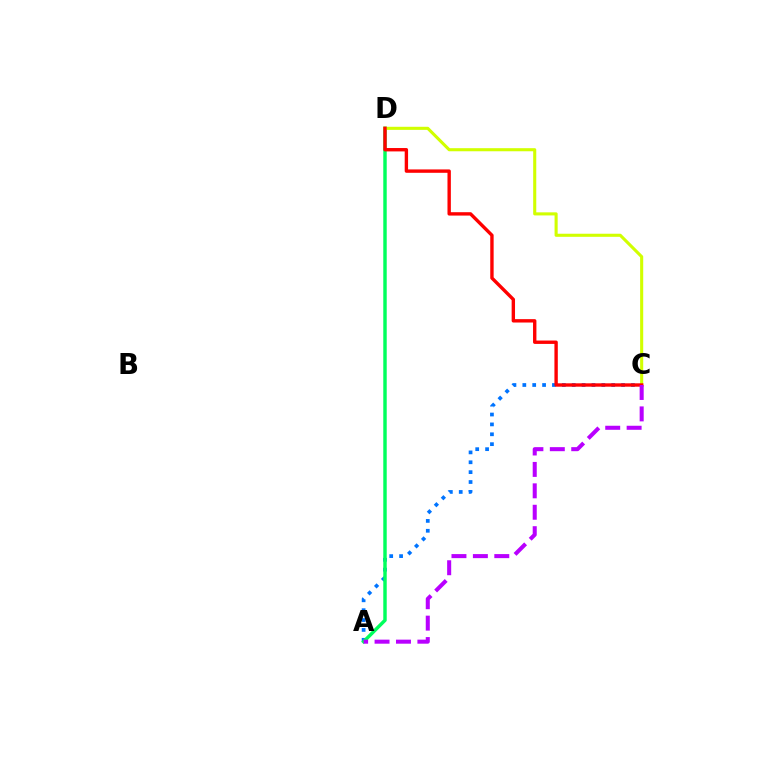{('A', 'C'): [{'color': '#0074ff', 'line_style': 'dotted', 'thickness': 2.68}, {'color': '#b900ff', 'line_style': 'dashed', 'thickness': 2.91}], ('A', 'D'): [{'color': '#00ff5c', 'line_style': 'solid', 'thickness': 2.48}], ('C', 'D'): [{'color': '#d1ff00', 'line_style': 'solid', 'thickness': 2.22}, {'color': '#ff0000', 'line_style': 'solid', 'thickness': 2.44}]}